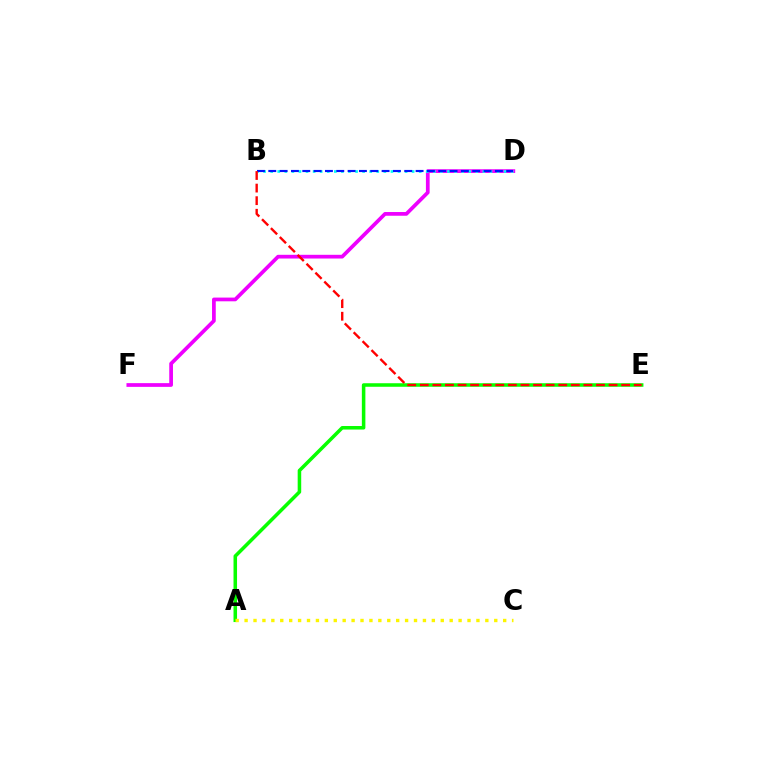{('D', 'F'): [{'color': '#ee00ff', 'line_style': 'solid', 'thickness': 2.68}], ('B', 'D'): [{'color': '#00fff6', 'line_style': 'dotted', 'thickness': 1.92}, {'color': '#0010ff', 'line_style': 'dashed', 'thickness': 1.54}], ('A', 'E'): [{'color': '#08ff00', 'line_style': 'solid', 'thickness': 2.54}], ('B', 'E'): [{'color': '#ff0000', 'line_style': 'dashed', 'thickness': 1.71}], ('A', 'C'): [{'color': '#fcf500', 'line_style': 'dotted', 'thickness': 2.42}]}